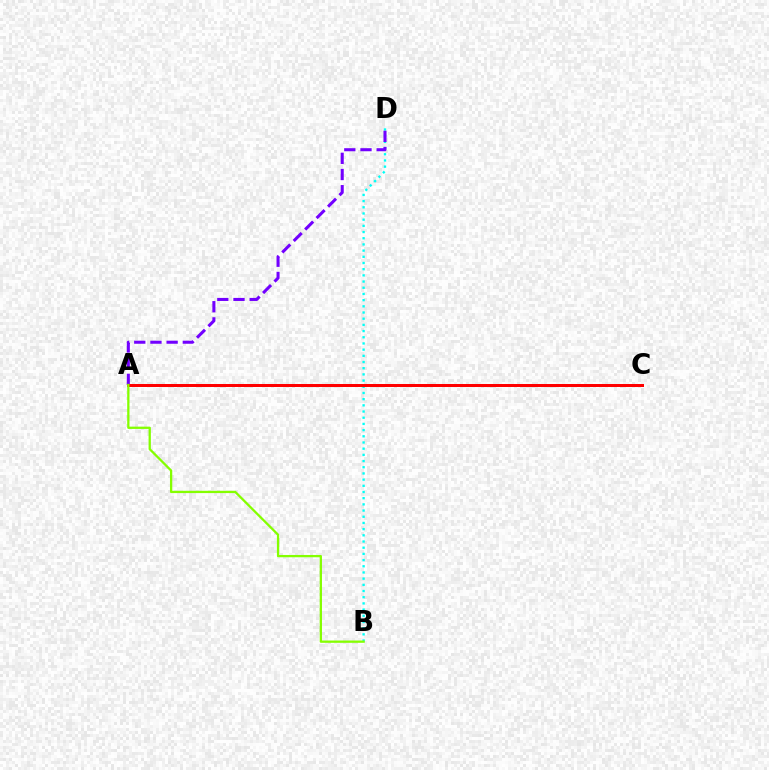{('B', 'D'): [{'color': '#00fff6', 'line_style': 'dotted', 'thickness': 1.68}], ('A', 'D'): [{'color': '#7200ff', 'line_style': 'dashed', 'thickness': 2.2}], ('A', 'C'): [{'color': '#ff0000', 'line_style': 'solid', 'thickness': 2.16}], ('A', 'B'): [{'color': '#84ff00', 'line_style': 'solid', 'thickness': 1.65}]}